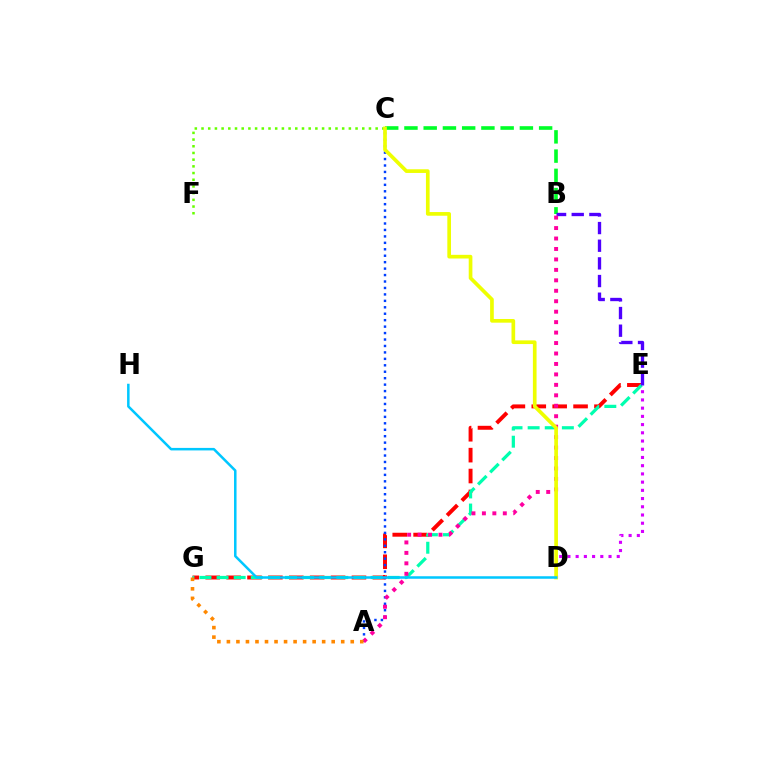{('E', 'G'): [{'color': '#ff0000', 'line_style': 'dashed', 'thickness': 2.84}, {'color': '#00ffaf', 'line_style': 'dashed', 'thickness': 2.32}], ('A', 'C'): [{'color': '#003fff', 'line_style': 'dotted', 'thickness': 1.75}], ('B', 'C'): [{'color': '#00ff27', 'line_style': 'dashed', 'thickness': 2.61}], ('D', 'E'): [{'color': '#d600ff', 'line_style': 'dotted', 'thickness': 2.23}], ('B', 'E'): [{'color': '#4f00ff', 'line_style': 'dashed', 'thickness': 2.4}], ('A', 'B'): [{'color': '#ff00a0', 'line_style': 'dotted', 'thickness': 2.84}], ('A', 'G'): [{'color': '#ff8800', 'line_style': 'dotted', 'thickness': 2.59}], ('C', 'F'): [{'color': '#66ff00', 'line_style': 'dotted', 'thickness': 1.82}], ('C', 'D'): [{'color': '#eeff00', 'line_style': 'solid', 'thickness': 2.65}], ('D', 'H'): [{'color': '#00c7ff', 'line_style': 'solid', 'thickness': 1.81}]}